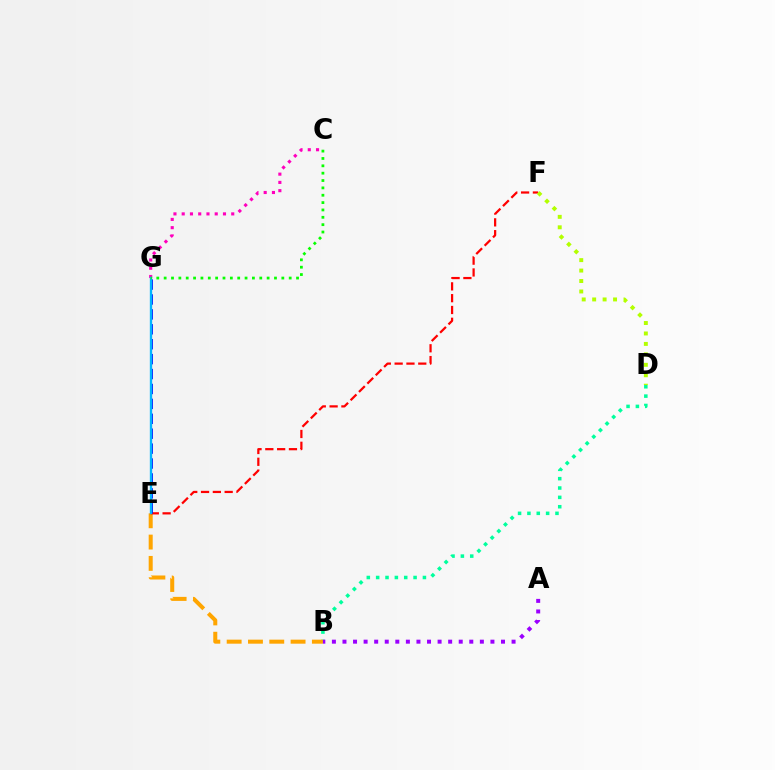{('B', 'D'): [{'color': '#00ff9d', 'line_style': 'dotted', 'thickness': 2.54}], ('B', 'E'): [{'color': '#ffa500', 'line_style': 'dashed', 'thickness': 2.89}], ('E', 'F'): [{'color': '#ff0000', 'line_style': 'dashed', 'thickness': 1.6}], ('E', 'G'): [{'color': '#0010ff', 'line_style': 'dashed', 'thickness': 2.03}, {'color': '#00b5ff', 'line_style': 'solid', 'thickness': 1.68}], ('C', 'G'): [{'color': '#ff00bd', 'line_style': 'dotted', 'thickness': 2.24}, {'color': '#08ff00', 'line_style': 'dotted', 'thickness': 2.0}], ('D', 'F'): [{'color': '#b3ff00', 'line_style': 'dotted', 'thickness': 2.84}], ('A', 'B'): [{'color': '#9b00ff', 'line_style': 'dotted', 'thickness': 2.87}]}